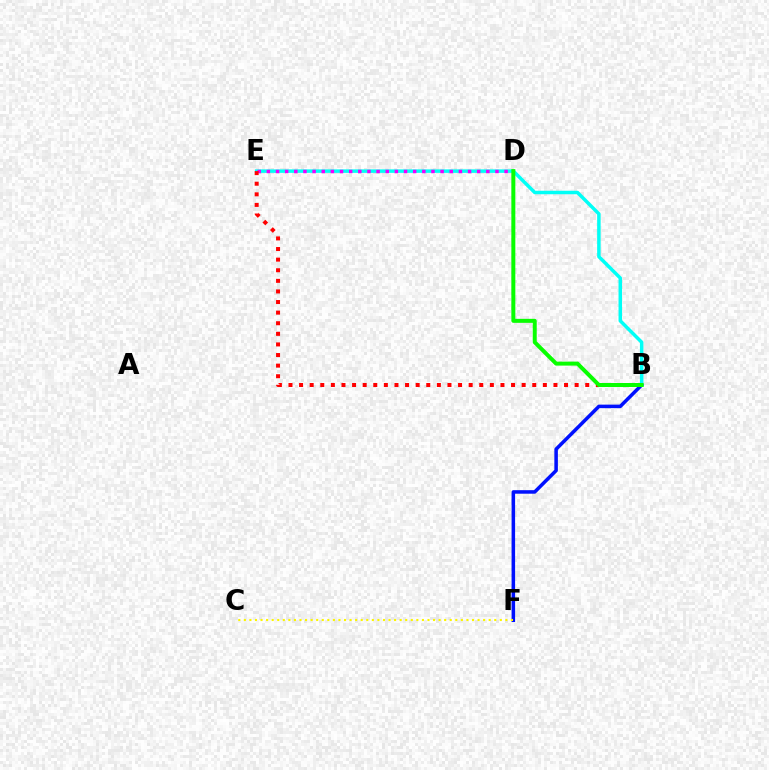{('B', 'F'): [{'color': '#0010ff', 'line_style': 'solid', 'thickness': 2.54}], ('C', 'F'): [{'color': '#fcf500', 'line_style': 'dotted', 'thickness': 1.51}], ('B', 'E'): [{'color': '#00fff6', 'line_style': 'solid', 'thickness': 2.51}, {'color': '#ff0000', 'line_style': 'dotted', 'thickness': 2.88}], ('D', 'E'): [{'color': '#ee00ff', 'line_style': 'dotted', 'thickness': 2.48}], ('B', 'D'): [{'color': '#08ff00', 'line_style': 'solid', 'thickness': 2.87}]}